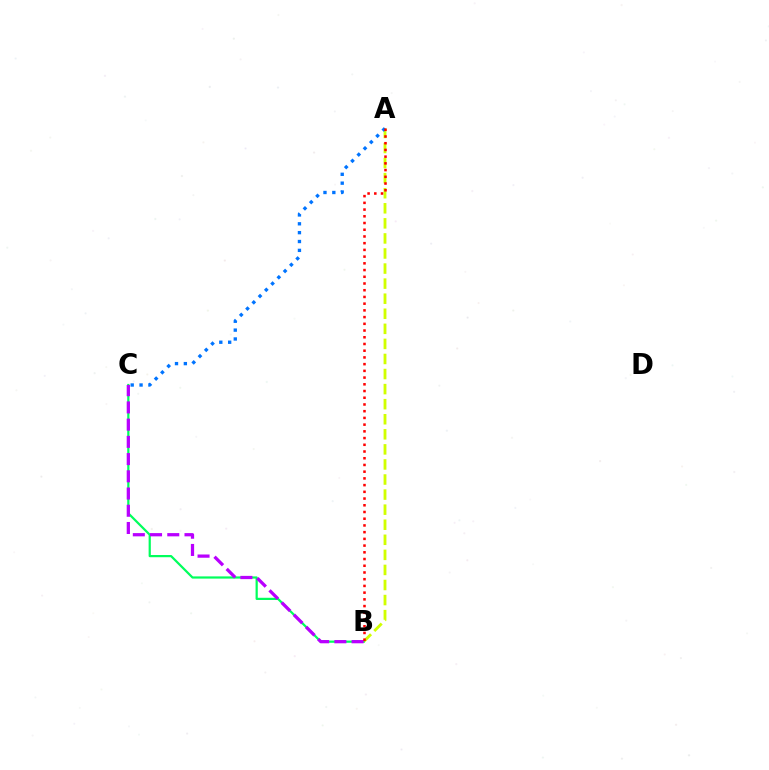{('A', 'B'): [{'color': '#d1ff00', 'line_style': 'dashed', 'thickness': 2.05}, {'color': '#ff0000', 'line_style': 'dotted', 'thickness': 1.83}], ('B', 'C'): [{'color': '#00ff5c', 'line_style': 'solid', 'thickness': 1.59}, {'color': '#b900ff', 'line_style': 'dashed', 'thickness': 2.34}], ('A', 'C'): [{'color': '#0074ff', 'line_style': 'dotted', 'thickness': 2.41}]}